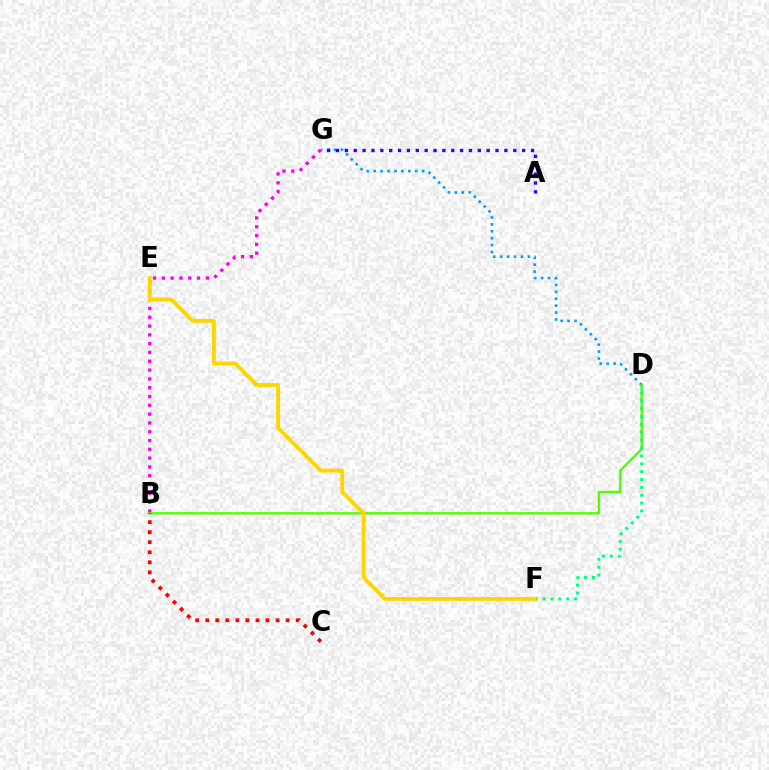{('D', 'G'): [{'color': '#009eff', 'line_style': 'dotted', 'thickness': 1.88}], ('B', 'G'): [{'color': '#ff00ed', 'line_style': 'dotted', 'thickness': 2.39}], ('B', 'D'): [{'color': '#4fff00', 'line_style': 'solid', 'thickness': 1.69}], ('A', 'G'): [{'color': '#3700ff', 'line_style': 'dotted', 'thickness': 2.41}], ('D', 'F'): [{'color': '#00ff86', 'line_style': 'dotted', 'thickness': 2.14}], ('B', 'C'): [{'color': '#ff0000', 'line_style': 'dotted', 'thickness': 2.73}], ('E', 'F'): [{'color': '#ffd500', 'line_style': 'solid', 'thickness': 2.78}]}